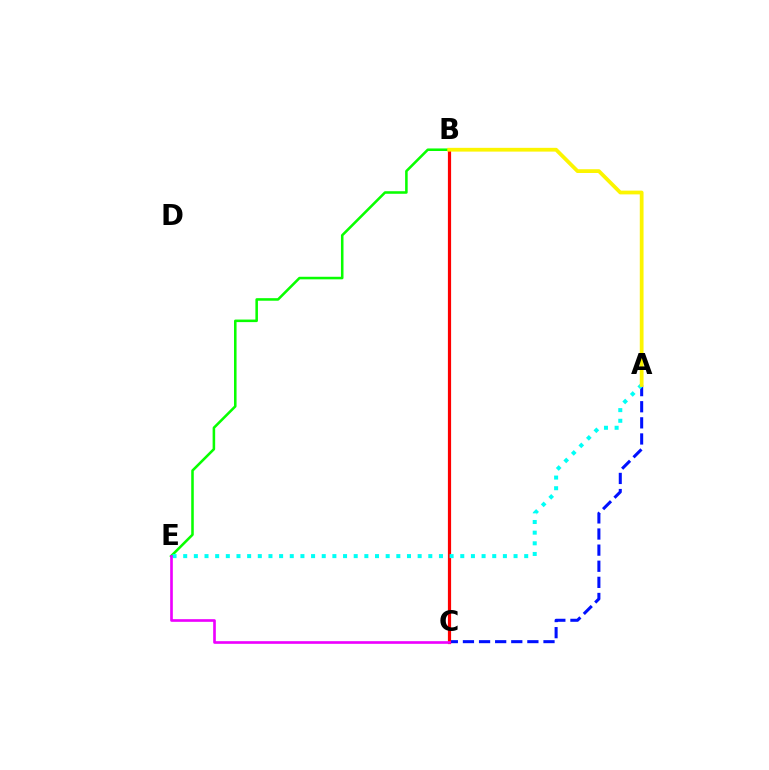{('B', 'E'): [{'color': '#08ff00', 'line_style': 'solid', 'thickness': 1.84}], ('A', 'C'): [{'color': '#0010ff', 'line_style': 'dashed', 'thickness': 2.19}], ('B', 'C'): [{'color': '#ff0000', 'line_style': 'solid', 'thickness': 2.3}], ('A', 'E'): [{'color': '#00fff6', 'line_style': 'dotted', 'thickness': 2.9}], ('A', 'B'): [{'color': '#fcf500', 'line_style': 'solid', 'thickness': 2.71}], ('C', 'E'): [{'color': '#ee00ff', 'line_style': 'solid', 'thickness': 1.91}]}